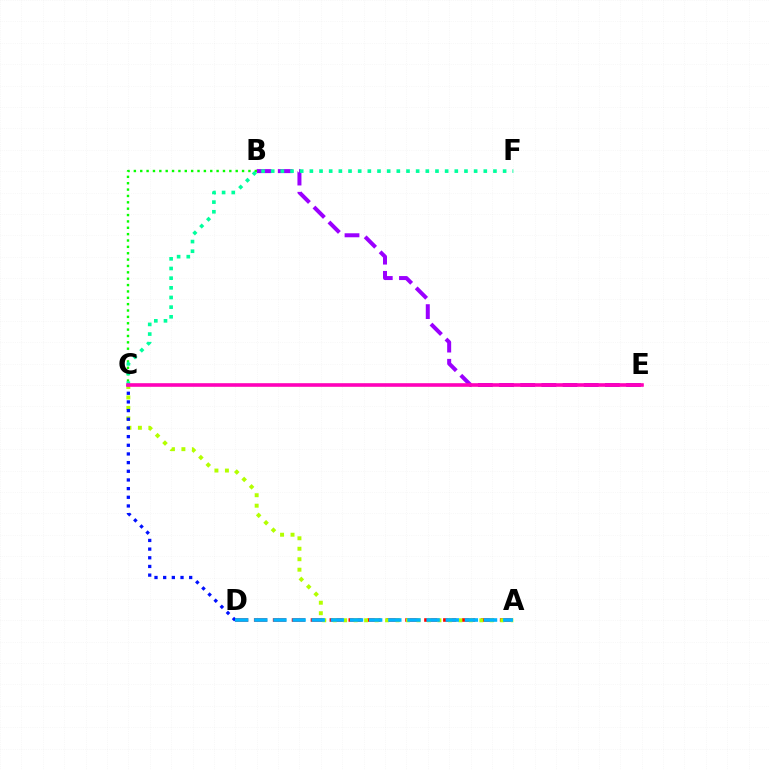{('B', 'E'): [{'color': '#9b00ff', 'line_style': 'dashed', 'thickness': 2.88}], ('B', 'C'): [{'color': '#08ff00', 'line_style': 'dotted', 'thickness': 1.73}], ('C', 'F'): [{'color': '#00ff9d', 'line_style': 'dotted', 'thickness': 2.63}], ('A', 'D'): [{'color': '#ff0000', 'line_style': 'dashed', 'thickness': 2.57}, {'color': '#00b5ff', 'line_style': 'dashed', 'thickness': 2.6}], ('C', 'E'): [{'color': '#ffa500', 'line_style': 'solid', 'thickness': 1.71}, {'color': '#ff00bd', 'line_style': 'solid', 'thickness': 2.56}], ('A', 'C'): [{'color': '#b3ff00', 'line_style': 'dotted', 'thickness': 2.85}], ('C', 'D'): [{'color': '#0010ff', 'line_style': 'dotted', 'thickness': 2.36}]}